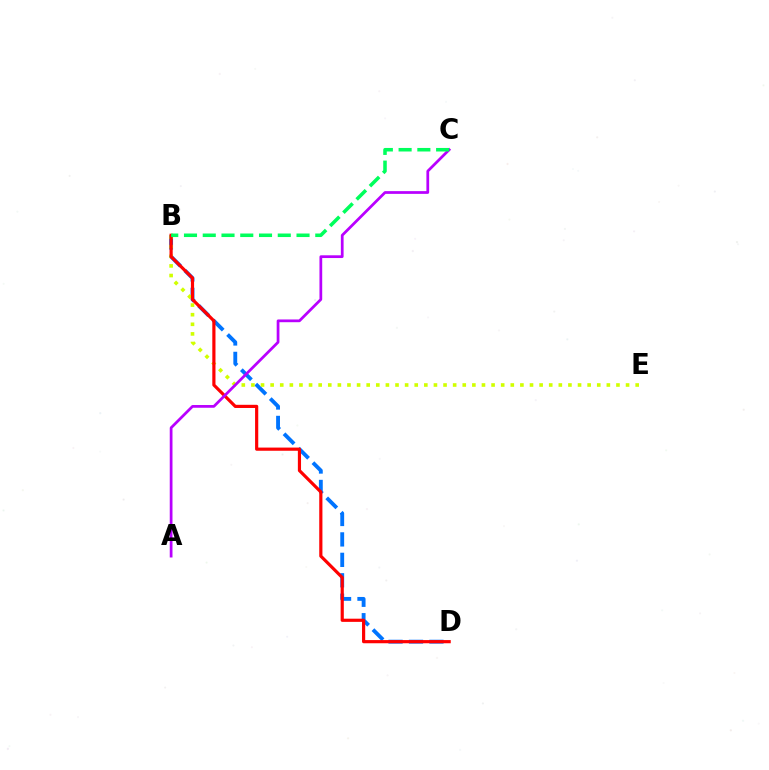{('B', 'D'): [{'color': '#0074ff', 'line_style': 'dashed', 'thickness': 2.78}, {'color': '#ff0000', 'line_style': 'solid', 'thickness': 2.28}], ('B', 'E'): [{'color': '#d1ff00', 'line_style': 'dotted', 'thickness': 2.61}], ('A', 'C'): [{'color': '#b900ff', 'line_style': 'solid', 'thickness': 1.98}], ('B', 'C'): [{'color': '#00ff5c', 'line_style': 'dashed', 'thickness': 2.55}]}